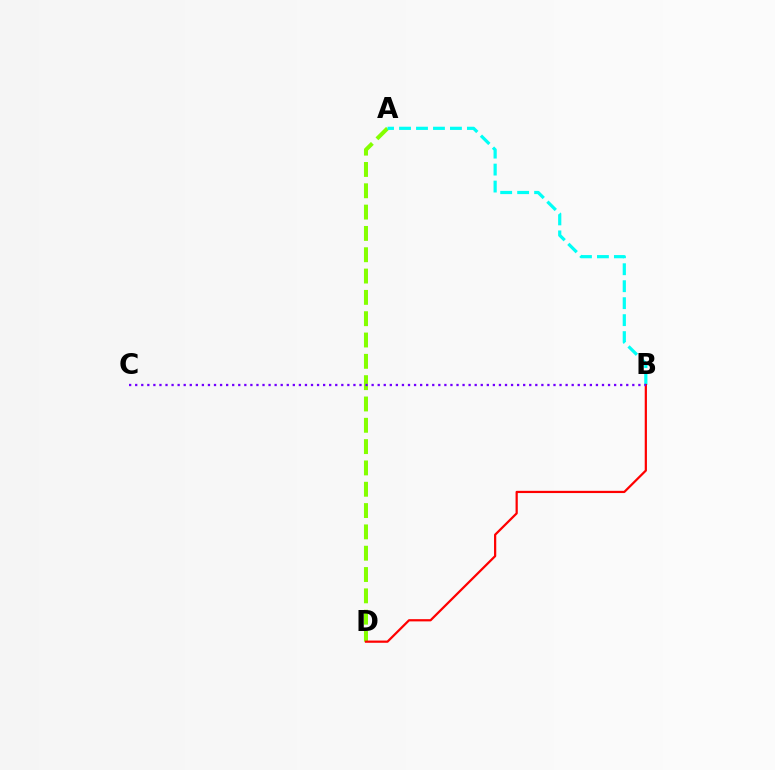{('A', 'D'): [{'color': '#84ff00', 'line_style': 'dashed', 'thickness': 2.9}], ('A', 'B'): [{'color': '#00fff6', 'line_style': 'dashed', 'thickness': 2.31}], ('B', 'D'): [{'color': '#ff0000', 'line_style': 'solid', 'thickness': 1.6}], ('B', 'C'): [{'color': '#7200ff', 'line_style': 'dotted', 'thickness': 1.65}]}